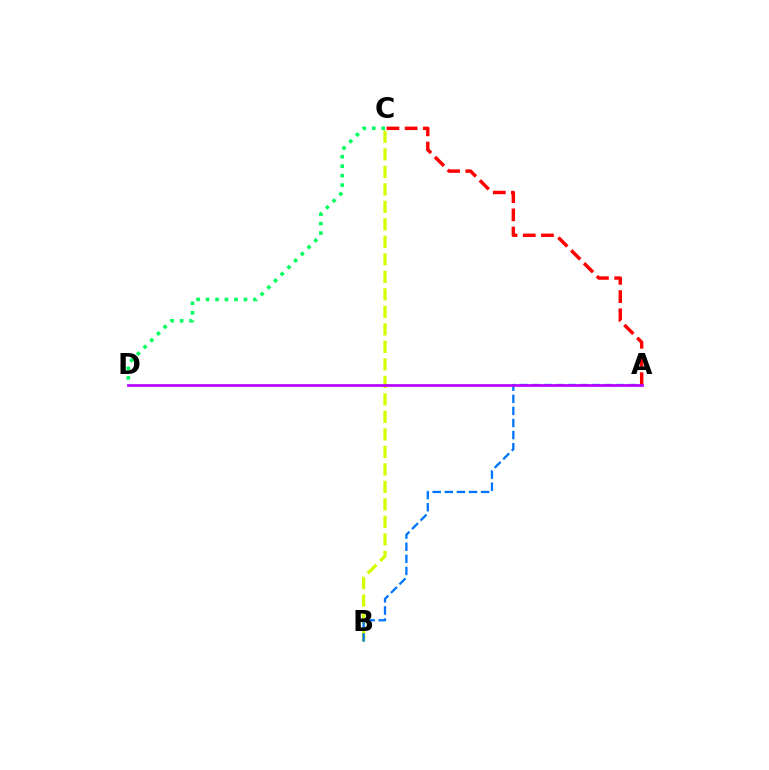{('C', 'D'): [{'color': '#00ff5c', 'line_style': 'dotted', 'thickness': 2.57}], ('B', 'C'): [{'color': '#d1ff00', 'line_style': 'dashed', 'thickness': 2.38}], ('A', 'C'): [{'color': '#ff0000', 'line_style': 'dashed', 'thickness': 2.47}], ('A', 'B'): [{'color': '#0074ff', 'line_style': 'dashed', 'thickness': 1.64}], ('A', 'D'): [{'color': '#b900ff', 'line_style': 'solid', 'thickness': 1.94}]}